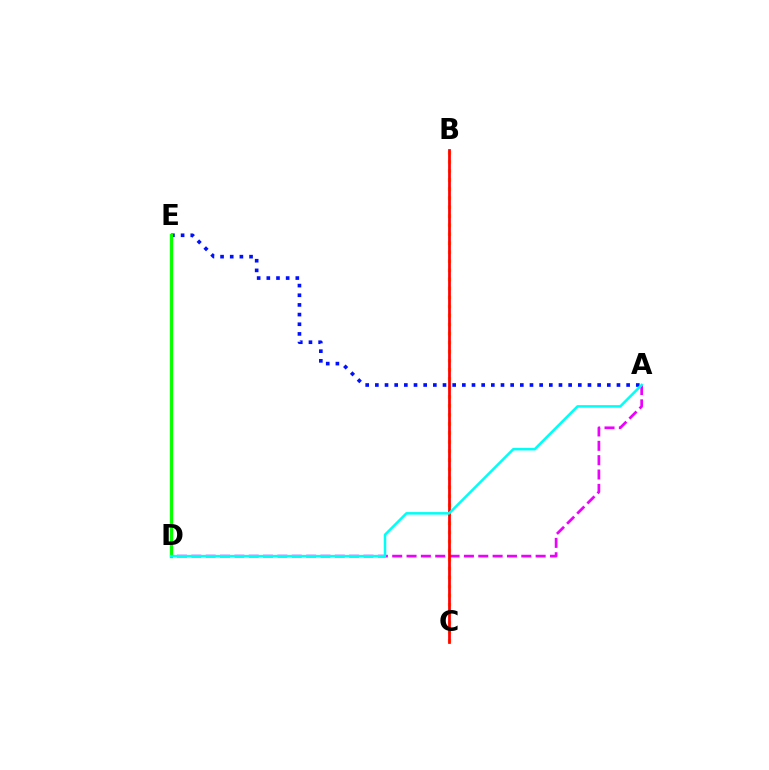{('A', 'E'): [{'color': '#0010ff', 'line_style': 'dotted', 'thickness': 2.63}], ('A', 'D'): [{'color': '#ee00ff', 'line_style': 'dashed', 'thickness': 1.95}, {'color': '#00fff6', 'line_style': 'solid', 'thickness': 1.81}], ('D', 'E'): [{'color': '#08ff00', 'line_style': 'solid', 'thickness': 2.38}], ('B', 'C'): [{'color': '#fcf500', 'line_style': 'dotted', 'thickness': 2.46}, {'color': '#ff0000', 'line_style': 'solid', 'thickness': 1.98}]}